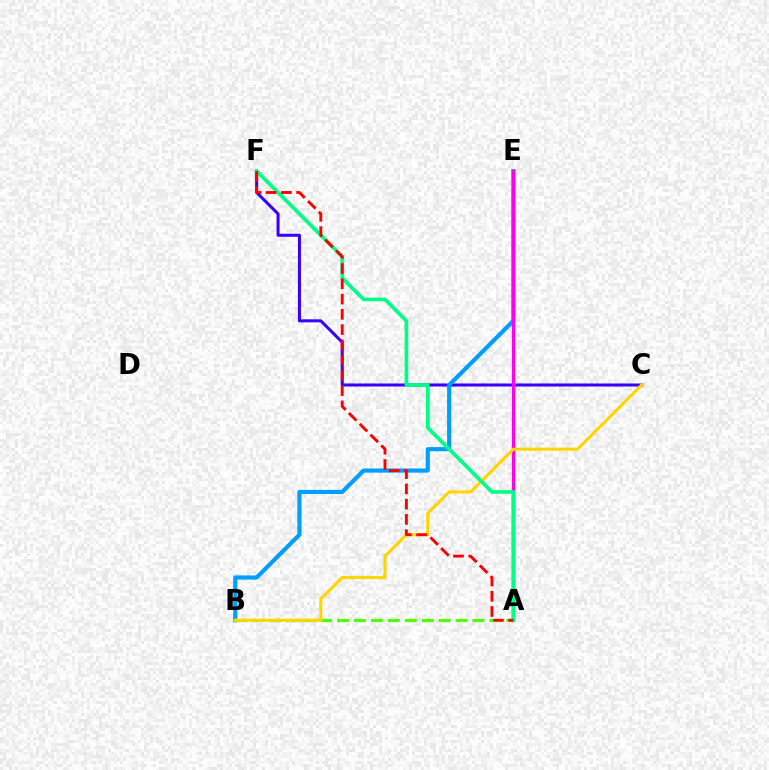{('C', 'F'): [{'color': '#3700ff', 'line_style': 'solid', 'thickness': 2.17}], ('B', 'E'): [{'color': '#009eff', 'line_style': 'solid', 'thickness': 2.99}], ('A', 'E'): [{'color': '#ff00ed', 'line_style': 'solid', 'thickness': 2.38}], ('A', 'B'): [{'color': '#4fff00', 'line_style': 'dashed', 'thickness': 2.3}], ('B', 'C'): [{'color': '#ffd500', 'line_style': 'solid', 'thickness': 2.22}], ('A', 'F'): [{'color': '#00ff86', 'line_style': 'solid', 'thickness': 2.62}, {'color': '#ff0000', 'line_style': 'dashed', 'thickness': 2.07}]}